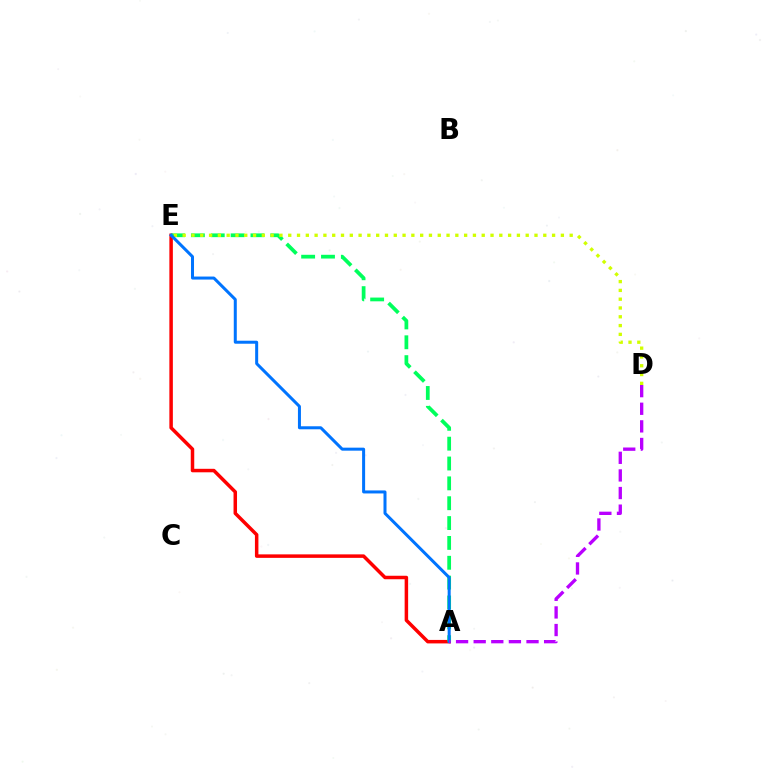{('A', 'E'): [{'color': '#ff0000', 'line_style': 'solid', 'thickness': 2.51}, {'color': '#00ff5c', 'line_style': 'dashed', 'thickness': 2.7}, {'color': '#0074ff', 'line_style': 'solid', 'thickness': 2.17}], ('D', 'E'): [{'color': '#d1ff00', 'line_style': 'dotted', 'thickness': 2.39}], ('A', 'D'): [{'color': '#b900ff', 'line_style': 'dashed', 'thickness': 2.39}]}